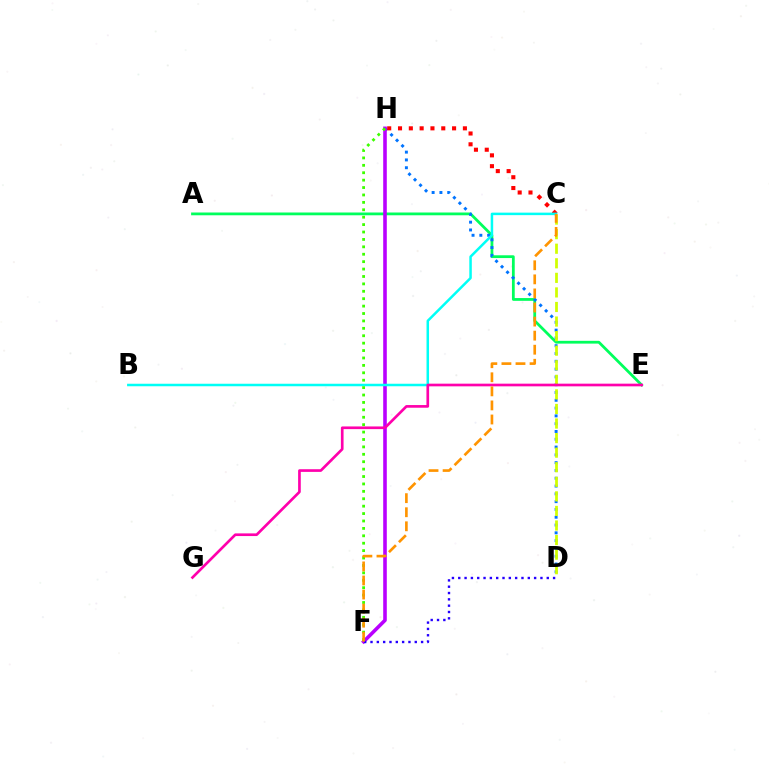{('A', 'E'): [{'color': '#00ff5c', 'line_style': 'solid', 'thickness': 2.0}], ('D', 'H'): [{'color': '#0074ff', 'line_style': 'dotted', 'thickness': 2.12}], ('C', 'H'): [{'color': '#ff0000', 'line_style': 'dotted', 'thickness': 2.94}], ('F', 'H'): [{'color': '#b900ff', 'line_style': 'solid', 'thickness': 2.59}, {'color': '#3dff00', 'line_style': 'dotted', 'thickness': 2.01}], ('D', 'F'): [{'color': '#2500ff', 'line_style': 'dotted', 'thickness': 1.72}], ('B', 'C'): [{'color': '#00fff6', 'line_style': 'solid', 'thickness': 1.8}], ('C', 'D'): [{'color': '#d1ff00', 'line_style': 'dashed', 'thickness': 1.98}], ('E', 'G'): [{'color': '#ff00ac', 'line_style': 'solid', 'thickness': 1.92}], ('C', 'F'): [{'color': '#ff9400', 'line_style': 'dashed', 'thickness': 1.91}]}